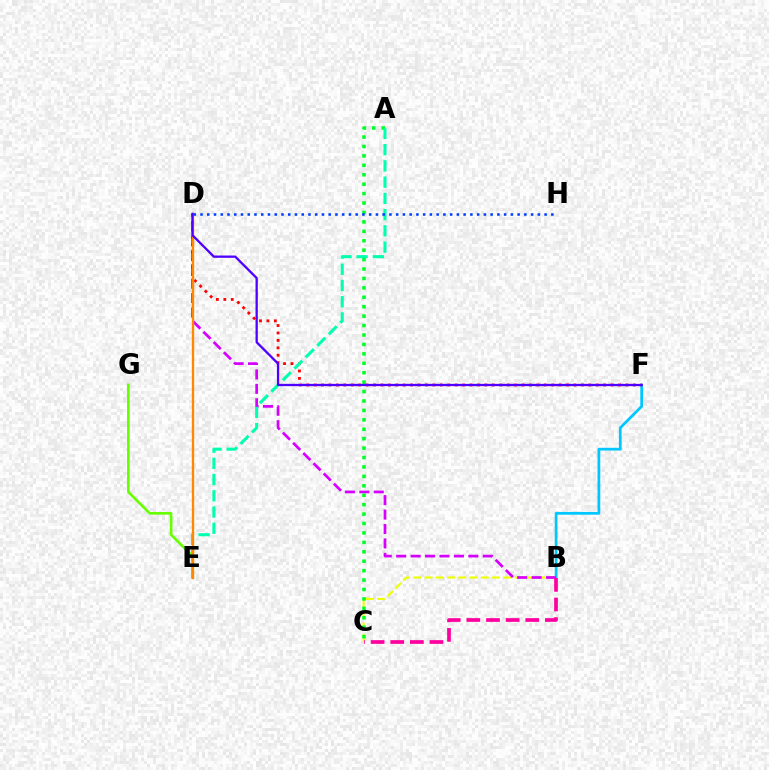{('E', 'G'): [{'color': '#66ff00', 'line_style': 'solid', 'thickness': 1.89}], ('B', 'F'): [{'color': '#00c7ff', 'line_style': 'solid', 'thickness': 1.98}], ('B', 'C'): [{'color': '#eeff00', 'line_style': 'dashed', 'thickness': 1.53}, {'color': '#ff00a0', 'line_style': 'dashed', 'thickness': 2.67}], ('B', 'D'): [{'color': '#d600ff', 'line_style': 'dashed', 'thickness': 1.96}], ('A', 'C'): [{'color': '#00ff27', 'line_style': 'dotted', 'thickness': 2.56}], ('D', 'F'): [{'color': '#ff0000', 'line_style': 'dotted', 'thickness': 2.02}, {'color': '#4f00ff', 'line_style': 'solid', 'thickness': 1.65}], ('A', 'E'): [{'color': '#00ffaf', 'line_style': 'dashed', 'thickness': 2.21}], ('D', 'E'): [{'color': '#ff8800', 'line_style': 'solid', 'thickness': 1.69}], ('D', 'H'): [{'color': '#003fff', 'line_style': 'dotted', 'thickness': 1.83}]}